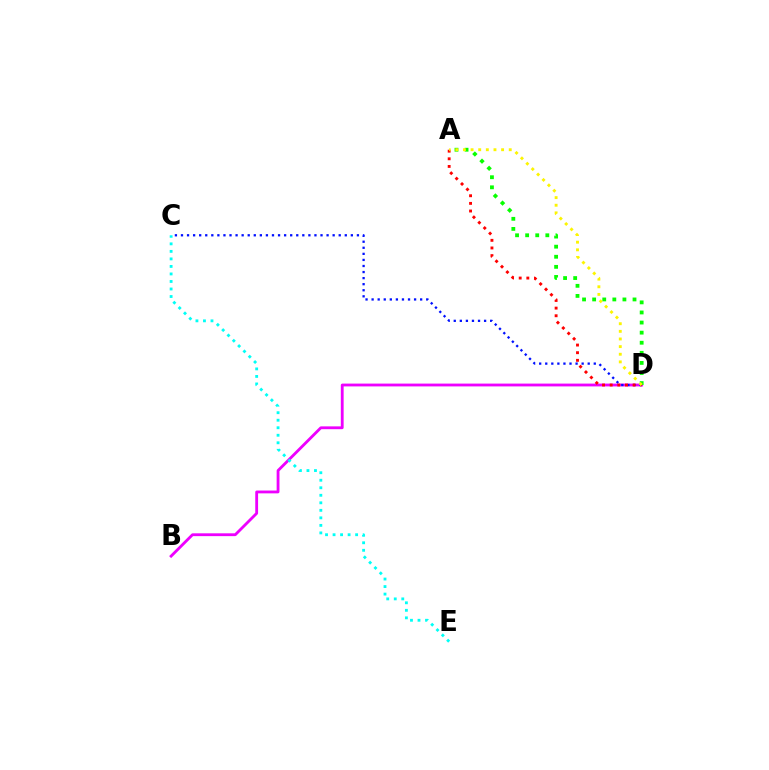{('B', 'D'): [{'color': '#ee00ff', 'line_style': 'solid', 'thickness': 2.03}], ('A', 'D'): [{'color': '#08ff00', 'line_style': 'dotted', 'thickness': 2.74}, {'color': '#ff0000', 'line_style': 'dotted', 'thickness': 2.07}, {'color': '#fcf500', 'line_style': 'dotted', 'thickness': 2.07}], ('C', 'D'): [{'color': '#0010ff', 'line_style': 'dotted', 'thickness': 1.65}], ('C', 'E'): [{'color': '#00fff6', 'line_style': 'dotted', 'thickness': 2.04}]}